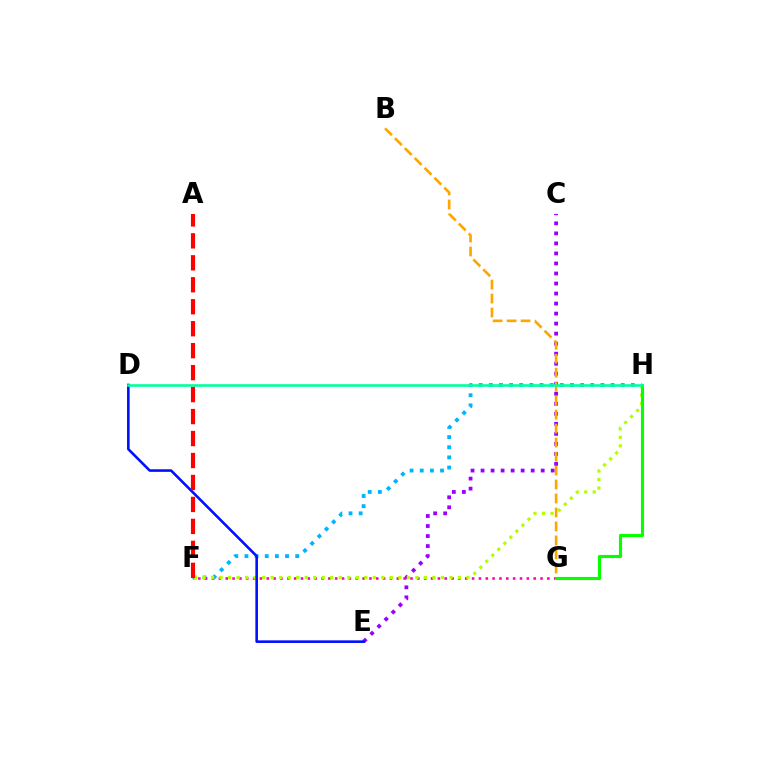{('F', 'H'): [{'color': '#00b5ff', 'line_style': 'dotted', 'thickness': 2.76}, {'color': '#b3ff00', 'line_style': 'dotted', 'thickness': 2.31}], ('C', 'E'): [{'color': '#9b00ff', 'line_style': 'dotted', 'thickness': 2.72}], ('F', 'G'): [{'color': '#ff00bd', 'line_style': 'dotted', 'thickness': 1.86}], ('B', 'G'): [{'color': '#ffa500', 'line_style': 'dashed', 'thickness': 1.9}], ('D', 'E'): [{'color': '#0010ff', 'line_style': 'solid', 'thickness': 1.88}], ('G', 'H'): [{'color': '#08ff00', 'line_style': 'solid', 'thickness': 2.25}], ('D', 'H'): [{'color': '#00ff9d', 'line_style': 'solid', 'thickness': 1.88}], ('A', 'F'): [{'color': '#ff0000', 'line_style': 'dashed', 'thickness': 2.98}]}